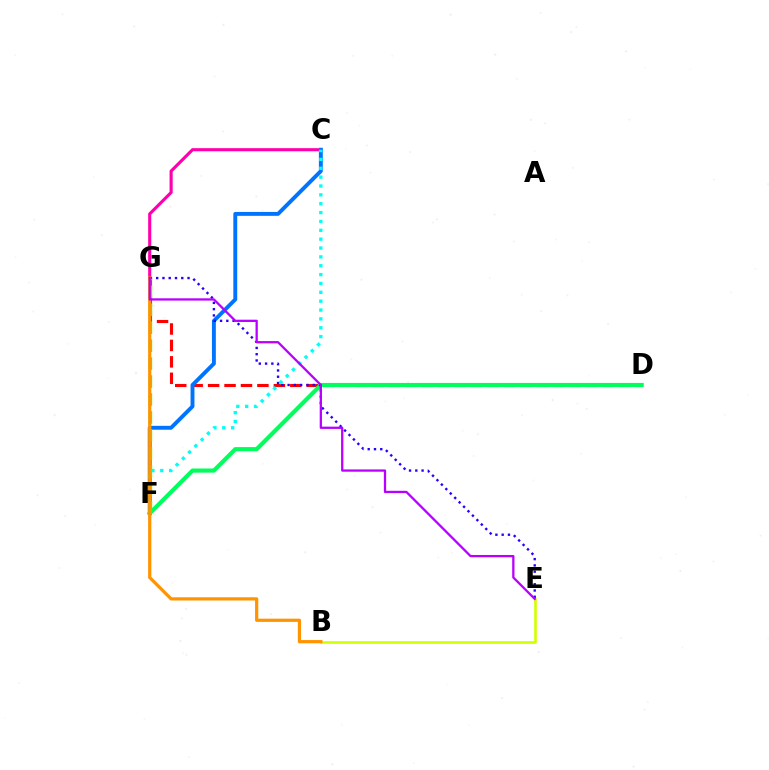{('D', 'G'): [{'color': '#ff0000', 'line_style': 'dashed', 'thickness': 2.23}], ('C', 'G'): [{'color': '#ff00ac', 'line_style': 'solid', 'thickness': 2.25}], ('C', 'F'): [{'color': '#0074ff', 'line_style': 'solid', 'thickness': 2.81}, {'color': '#00fff6', 'line_style': 'dotted', 'thickness': 2.41}], ('D', 'F'): [{'color': '#00ff5c', 'line_style': 'solid', 'thickness': 2.98}], ('F', 'G'): [{'color': '#3dff00', 'line_style': 'dashed', 'thickness': 2.44}], ('B', 'E'): [{'color': '#d1ff00', 'line_style': 'solid', 'thickness': 1.91}], ('E', 'G'): [{'color': '#2500ff', 'line_style': 'dotted', 'thickness': 1.7}, {'color': '#b900ff', 'line_style': 'solid', 'thickness': 1.64}], ('B', 'G'): [{'color': '#ff9400', 'line_style': 'solid', 'thickness': 2.31}]}